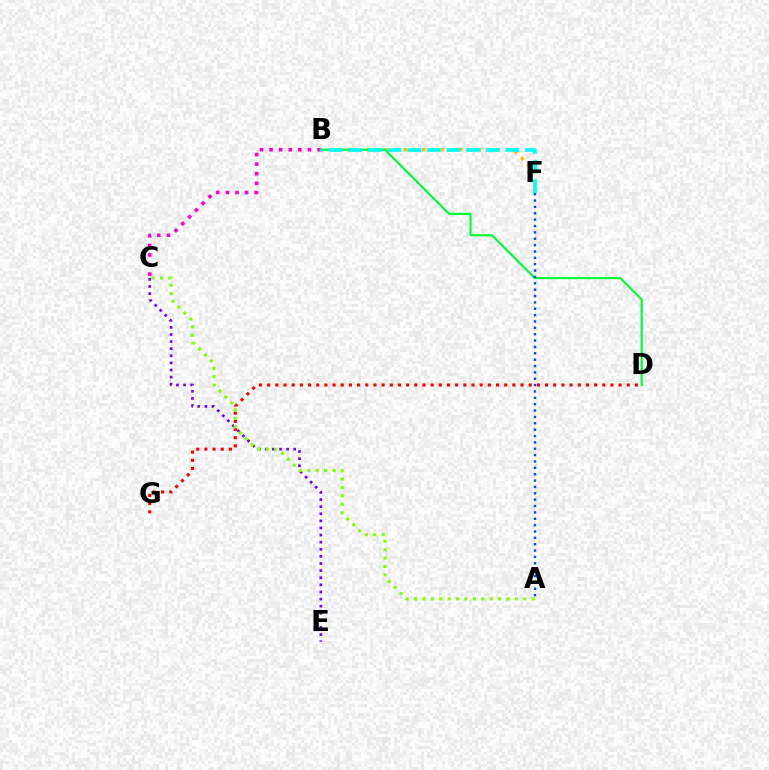{('B', 'C'): [{'color': '#ff00cf', 'line_style': 'dotted', 'thickness': 2.61}], ('C', 'E'): [{'color': '#7200ff', 'line_style': 'dotted', 'thickness': 1.93}], ('B', 'F'): [{'color': '#ffbd00', 'line_style': 'dotted', 'thickness': 2.53}, {'color': '#00fff6', 'line_style': 'dashed', 'thickness': 2.67}], ('D', 'G'): [{'color': '#ff0000', 'line_style': 'dotted', 'thickness': 2.22}], ('B', 'D'): [{'color': '#00ff39', 'line_style': 'solid', 'thickness': 1.58}], ('A', 'C'): [{'color': '#84ff00', 'line_style': 'dotted', 'thickness': 2.28}], ('A', 'F'): [{'color': '#004bff', 'line_style': 'dotted', 'thickness': 1.73}]}